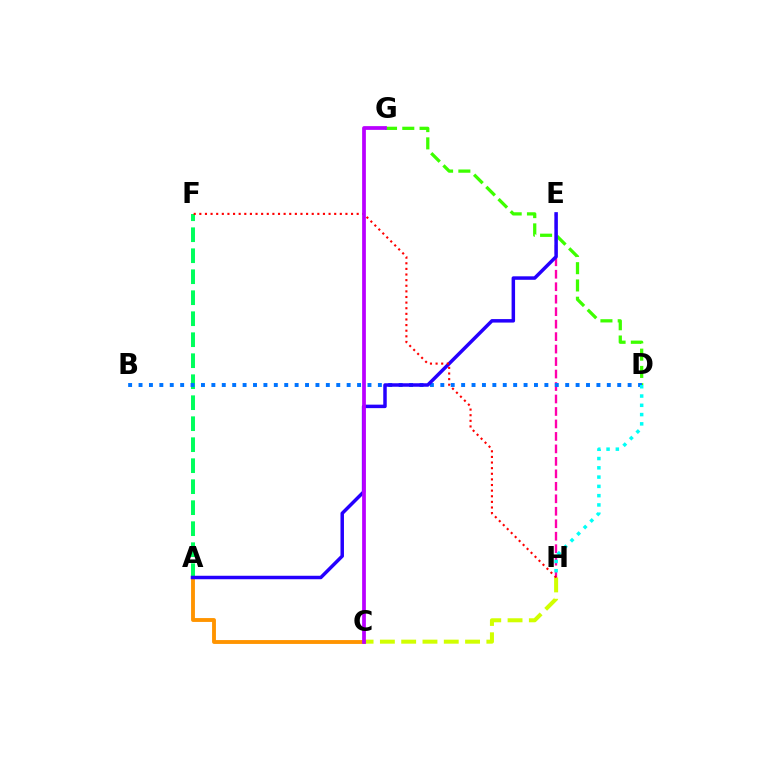{('E', 'H'): [{'color': '#ff00ac', 'line_style': 'dashed', 'thickness': 1.69}], ('D', 'G'): [{'color': '#3dff00', 'line_style': 'dashed', 'thickness': 2.35}], ('C', 'H'): [{'color': '#d1ff00', 'line_style': 'dashed', 'thickness': 2.89}], ('A', 'F'): [{'color': '#00ff5c', 'line_style': 'dashed', 'thickness': 2.85}], ('B', 'D'): [{'color': '#0074ff', 'line_style': 'dotted', 'thickness': 2.83}], ('A', 'C'): [{'color': '#ff9400', 'line_style': 'solid', 'thickness': 2.78}], ('A', 'E'): [{'color': '#2500ff', 'line_style': 'solid', 'thickness': 2.51}], ('F', 'H'): [{'color': '#ff0000', 'line_style': 'dotted', 'thickness': 1.53}], ('D', 'H'): [{'color': '#00fff6', 'line_style': 'dotted', 'thickness': 2.52}], ('C', 'G'): [{'color': '#b900ff', 'line_style': 'solid', 'thickness': 2.69}]}